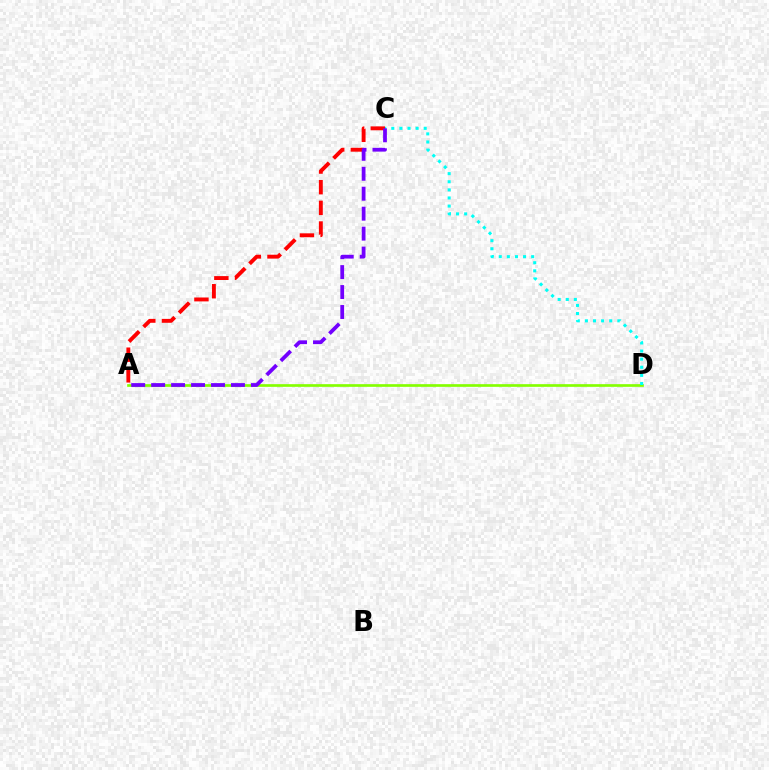{('A', 'C'): [{'color': '#ff0000', 'line_style': 'dashed', 'thickness': 2.81}, {'color': '#7200ff', 'line_style': 'dashed', 'thickness': 2.71}], ('A', 'D'): [{'color': '#84ff00', 'line_style': 'solid', 'thickness': 1.92}], ('C', 'D'): [{'color': '#00fff6', 'line_style': 'dotted', 'thickness': 2.2}]}